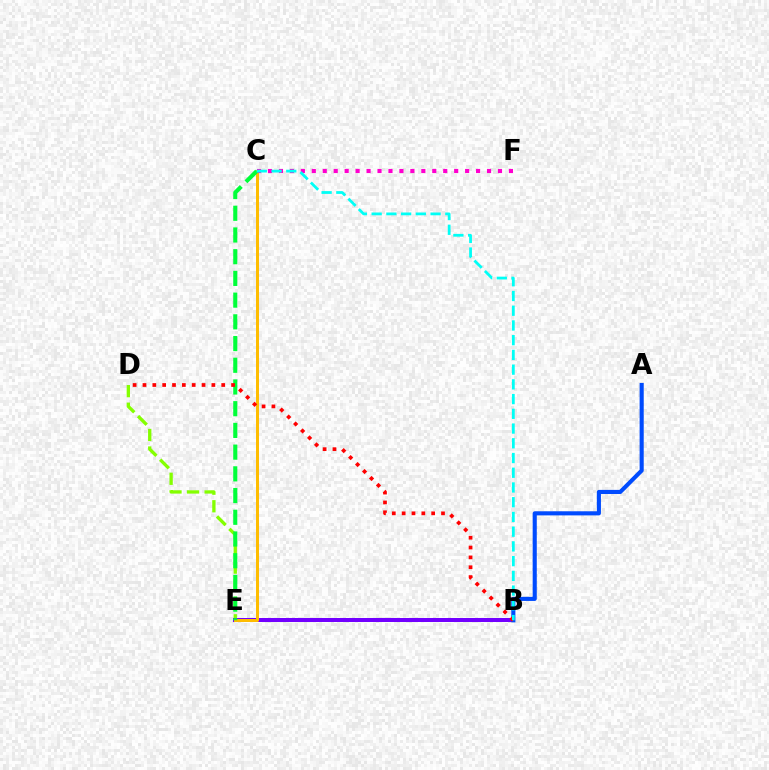{('D', 'E'): [{'color': '#84ff00', 'line_style': 'dashed', 'thickness': 2.39}], ('B', 'E'): [{'color': '#7200ff', 'line_style': 'solid', 'thickness': 2.88}], ('C', 'E'): [{'color': '#ffbd00', 'line_style': 'solid', 'thickness': 2.15}, {'color': '#00ff39', 'line_style': 'dashed', 'thickness': 2.95}], ('C', 'F'): [{'color': '#ff00cf', 'line_style': 'dotted', 'thickness': 2.98}], ('A', 'B'): [{'color': '#004bff', 'line_style': 'solid', 'thickness': 2.96}], ('B', 'D'): [{'color': '#ff0000', 'line_style': 'dotted', 'thickness': 2.67}], ('B', 'C'): [{'color': '#00fff6', 'line_style': 'dashed', 'thickness': 2.0}]}